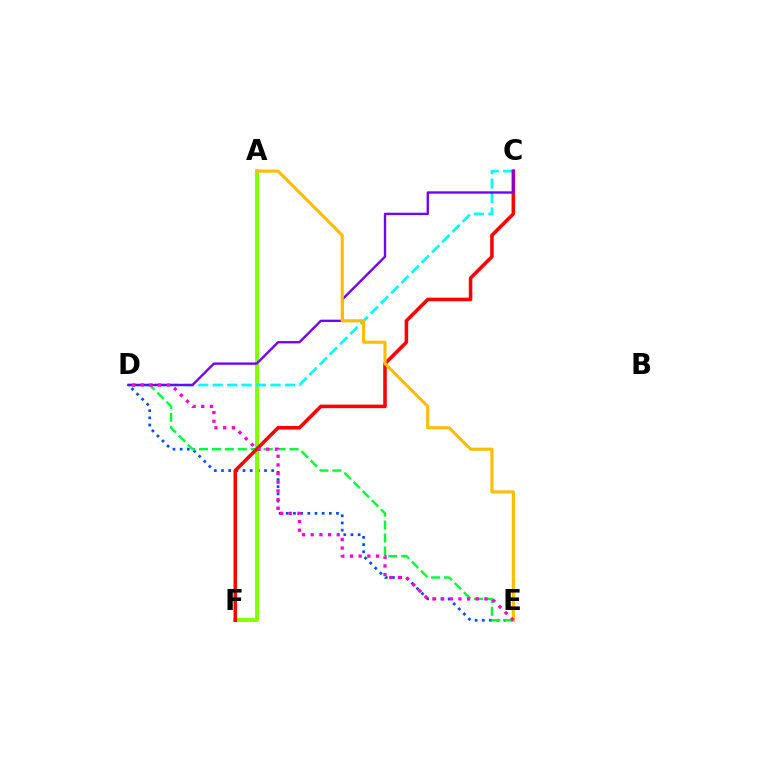{('D', 'E'): [{'color': '#004bff', 'line_style': 'dotted', 'thickness': 1.95}, {'color': '#00ff39', 'line_style': 'dashed', 'thickness': 1.76}, {'color': '#ff00cf', 'line_style': 'dotted', 'thickness': 2.35}], ('A', 'F'): [{'color': '#84ff00', 'line_style': 'solid', 'thickness': 2.81}], ('C', 'D'): [{'color': '#00fff6', 'line_style': 'dashed', 'thickness': 1.96}, {'color': '#7200ff', 'line_style': 'solid', 'thickness': 1.7}], ('C', 'F'): [{'color': '#ff0000', 'line_style': 'solid', 'thickness': 2.55}], ('A', 'E'): [{'color': '#ffbd00', 'line_style': 'solid', 'thickness': 2.23}]}